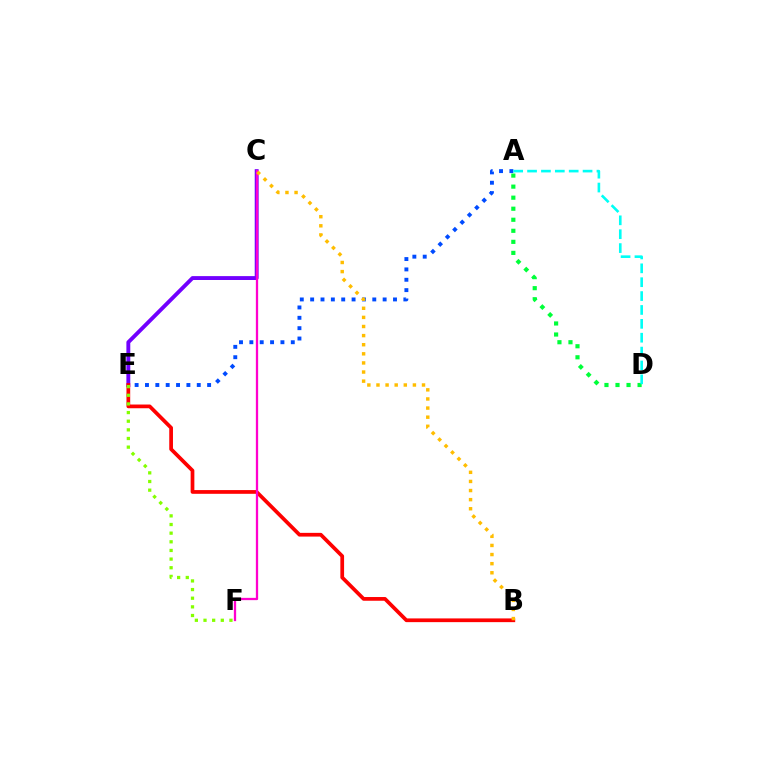{('C', 'E'): [{'color': '#7200ff', 'line_style': 'solid', 'thickness': 2.8}], ('A', 'D'): [{'color': '#00ff39', 'line_style': 'dotted', 'thickness': 3.0}, {'color': '#00fff6', 'line_style': 'dashed', 'thickness': 1.89}], ('B', 'E'): [{'color': '#ff0000', 'line_style': 'solid', 'thickness': 2.68}], ('E', 'F'): [{'color': '#84ff00', 'line_style': 'dotted', 'thickness': 2.35}], ('A', 'E'): [{'color': '#004bff', 'line_style': 'dotted', 'thickness': 2.81}], ('C', 'F'): [{'color': '#ff00cf', 'line_style': 'solid', 'thickness': 1.65}], ('B', 'C'): [{'color': '#ffbd00', 'line_style': 'dotted', 'thickness': 2.47}]}